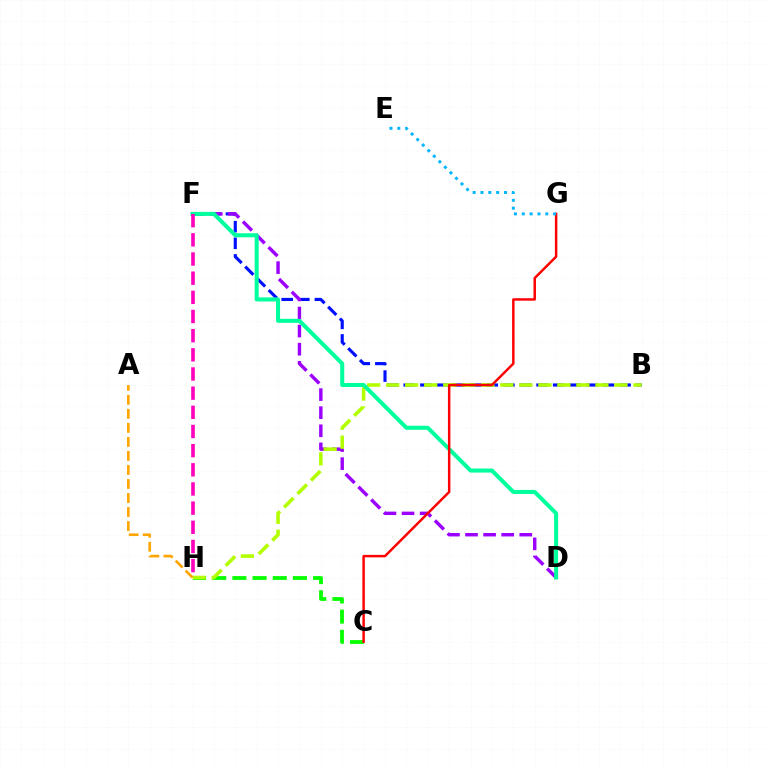{('B', 'F'): [{'color': '#0010ff', 'line_style': 'dashed', 'thickness': 2.26}], ('D', 'F'): [{'color': '#9b00ff', 'line_style': 'dashed', 'thickness': 2.46}, {'color': '#00ff9d', 'line_style': 'solid', 'thickness': 2.91}], ('C', 'H'): [{'color': '#08ff00', 'line_style': 'dashed', 'thickness': 2.74}], ('B', 'H'): [{'color': '#b3ff00', 'line_style': 'dashed', 'thickness': 2.58}], ('F', 'H'): [{'color': '#ff00bd', 'line_style': 'dashed', 'thickness': 2.6}], ('C', 'G'): [{'color': '#ff0000', 'line_style': 'solid', 'thickness': 1.78}], ('A', 'H'): [{'color': '#ffa500', 'line_style': 'dashed', 'thickness': 1.91}], ('E', 'G'): [{'color': '#00b5ff', 'line_style': 'dotted', 'thickness': 2.13}]}